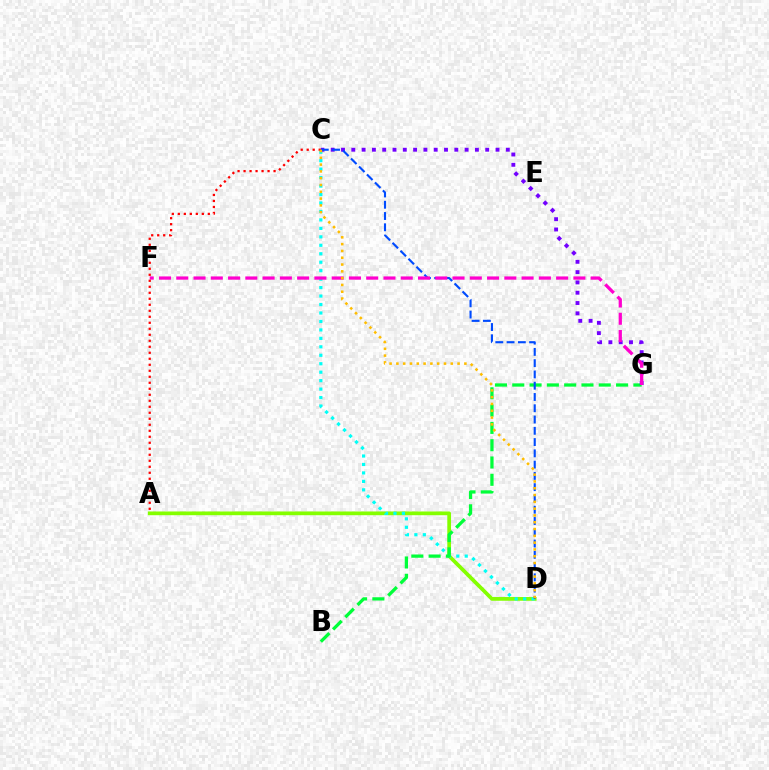{('A', 'D'): [{'color': '#84ff00', 'line_style': 'solid', 'thickness': 2.69}], ('C', 'D'): [{'color': '#00fff6', 'line_style': 'dotted', 'thickness': 2.3}, {'color': '#004bff', 'line_style': 'dashed', 'thickness': 1.53}, {'color': '#ffbd00', 'line_style': 'dotted', 'thickness': 1.85}], ('B', 'G'): [{'color': '#00ff39', 'line_style': 'dashed', 'thickness': 2.35}], ('C', 'G'): [{'color': '#7200ff', 'line_style': 'dotted', 'thickness': 2.8}], ('F', 'G'): [{'color': '#ff00cf', 'line_style': 'dashed', 'thickness': 2.35}], ('A', 'C'): [{'color': '#ff0000', 'line_style': 'dotted', 'thickness': 1.63}]}